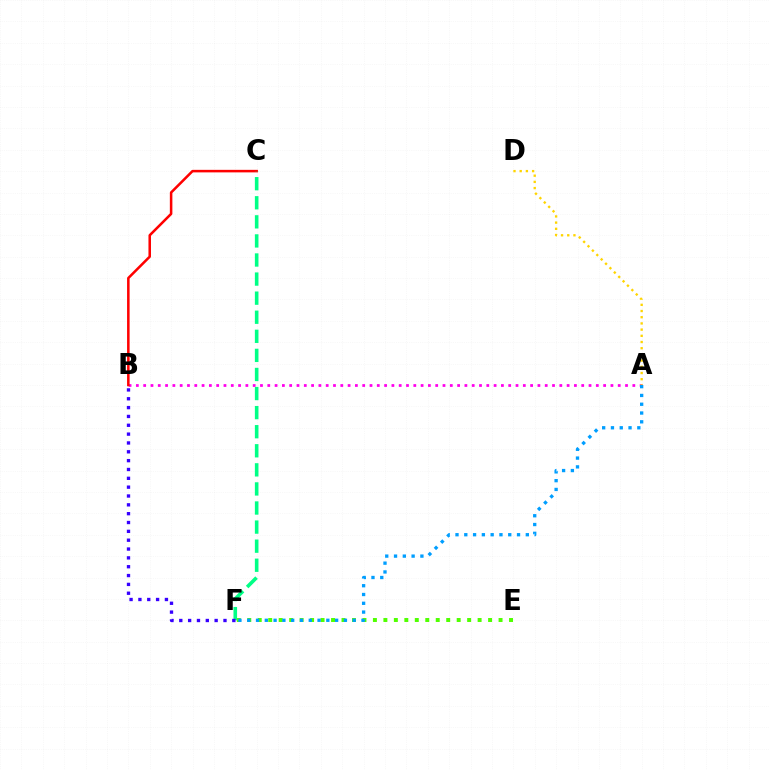{('A', 'B'): [{'color': '#ff00ed', 'line_style': 'dotted', 'thickness': 1.98}], ('E', 'F'): [{'color': '#4fff00', 'line_style': 'dotted', 'thickness': 2.84}], ('B', 'C'): [{'color': '#ff0000', 'line_style': 'solid', 'thickness': 1.82}], ('C', 'F'): [{'color': '#00ff86', 'line_style': 'dashed', 'thickness': 2.59}], ('B', 'F'): [{'color': '#3700ff', 'line_style': 'dotted', 'thickness': 2.4}], ('A', 'F'): [{'color': '#009eff', 'line_style': 'dotted', 'thickness': 2.39}], ('A', 'D'): [{'color': '#ffd500', 'line_style': 'dotted', 'thickness': 1.68}]}